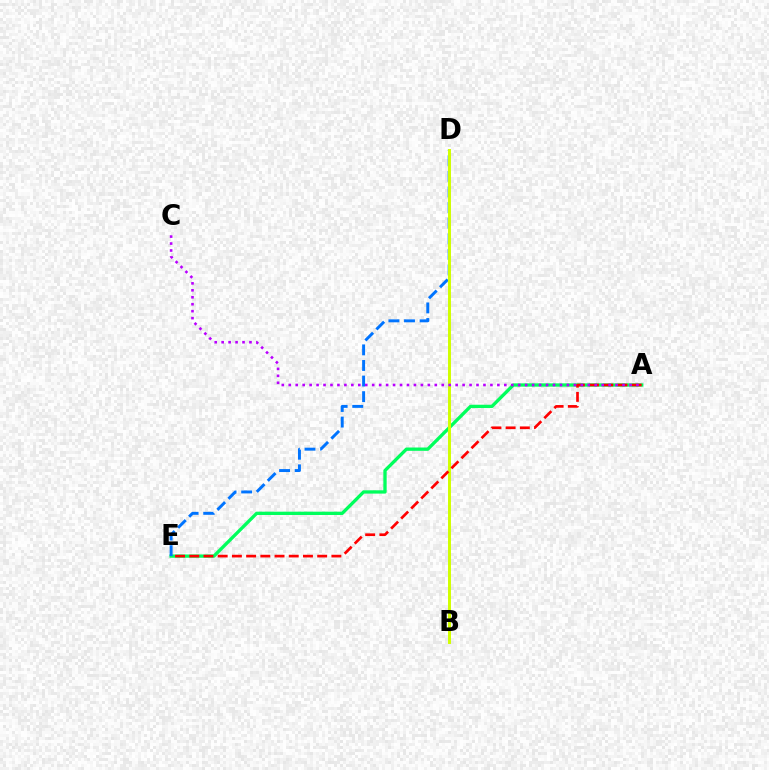{('A', 'E'): [{'color': '#00ff5c', 'line_style': 'solid', 'thickness': 2.38}, {'color': '#ff0000', 'line_style': 'dashed', 'thickness': 1.93}], ('D', 'E'): [{'color': '#0074ff', 'line_style': 'dashed', 'thickness': 2.12}], ('B', 'D'): [{'color': '#d1ff00', 'line_style': 'solid', 'thickness': 2.13}], ('A', 'C'): [{'color': '#b900ff', 'line_style': 'dotted', 'thickness': 1.89}]}